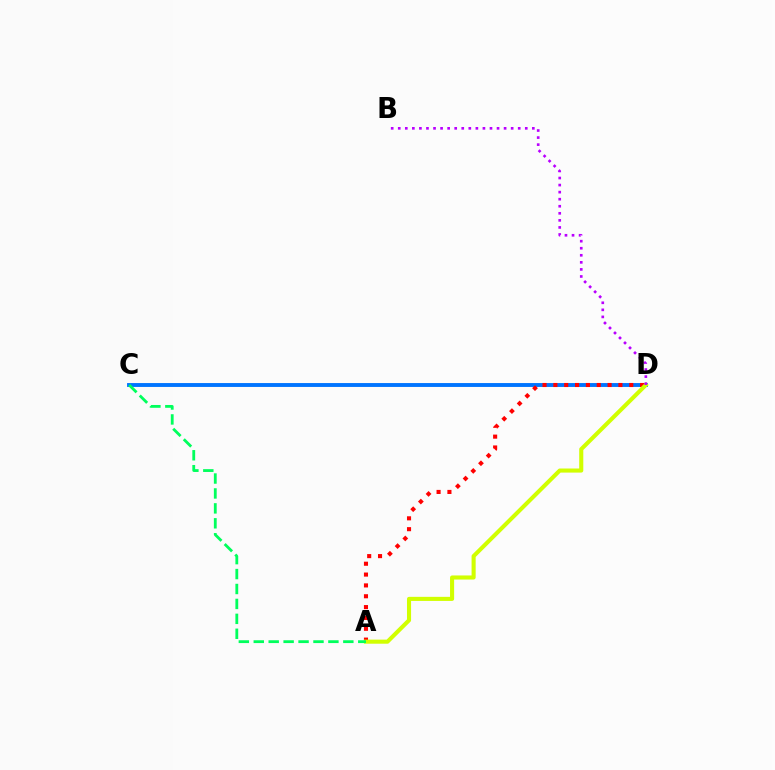{('C', 'D'): [{'color': '#0074ff', 'line_style': 'solid', 'thickness': 2.79}], ('A', 'D'): [{'color': '#ff0000', 'line_style': 'dotted', 'thickness': 2.95}, {'color': '#d1ff00', 'line_style': 'solid', 'thickness': 2.94}], ('B', 'D'): [{'color': '#b900ff', 'line_style': 'dotted', 'thickness': 1.92}], ('A', 'C'): [{'color': '#00ff5c', 'line_style': 'dashed', 'thickness': 2.03}]}